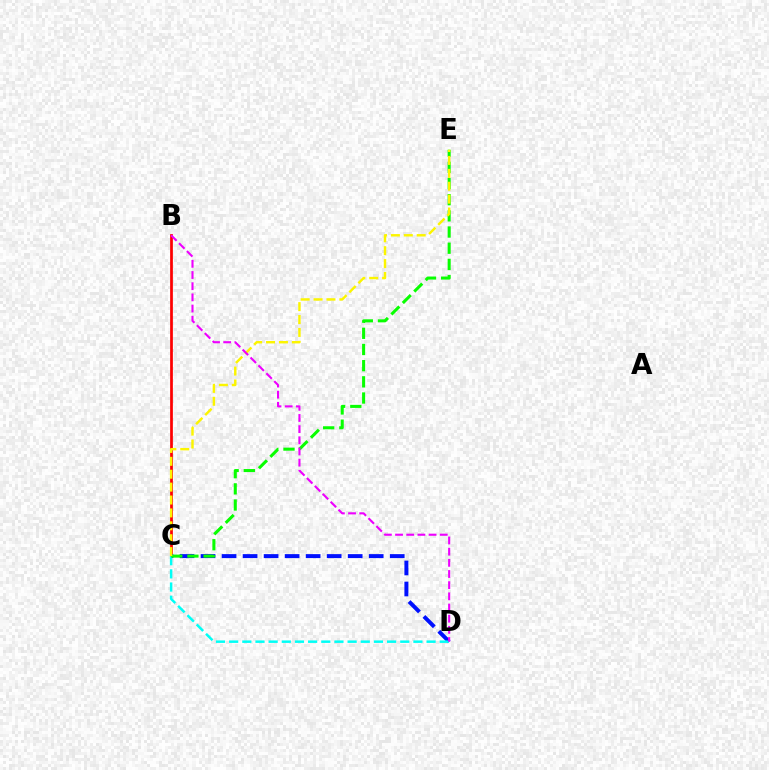{('B', 'C'): [{'color': '#ff0000', 'line_style': 'solid', 'thickness': 1.97}], ('C', 'D'): [{'color': '#0010ff', 'line_style': 'dashed', 'thickness': 2.86}, {'color': '#00fff6', 'line_style': 'dashed', 'thickness': 1.79}], ('C', 'E'): [{'color': '#08ff00', 'line_style': 'dashed', 'thickness': 2.2}, {'color': '#fcf500', 'line_style': 'dashed', 'thickness': 1.75}], ('B', 'D'): [{'color': '#ee00ff', 'line_style': 'dashed', 'thickness': 1.52}]}